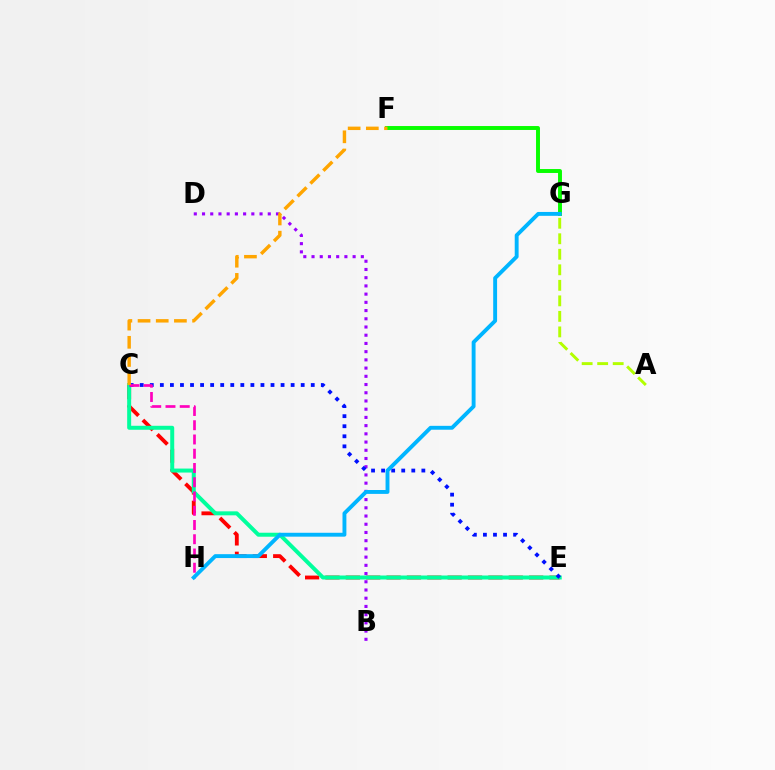{('B', 'D'): [{'color': '#9b00ff', 'line_style': 'dotted', 'thickness': 2.23}], ('C', 'E'): [{'color': '#ff0000', 'line_style': 'dashed', 'thickness': 2.77}, {'color': '#00ff9d', 'line_style': 'solid', 'thickness': 2.87}, {'color': '#0010ff', 'line_style': 'dotted', 'thickness': 2.73}], ('A', 'G'): [{'color': '#b3ff00', 'line_style': 'dashed', 'thickness': 2.11}], ('F', 'G'): [{'color': '#08ff00', 'line_style': 'solid', 'thickness': 2.83}], ('C', 'H'): [{'color': '#ff00bd', 'line_style': 'dashed', 'thickness': 1.94}], ('G', 'H'): [{'color': '#00b5ff', 'line_style': 'solid', 'thickness': 2.8}], ('C', 'F'): [{'color': '#ffa500', 'line_style': 'dashed', 'thickness': 2.47}]}